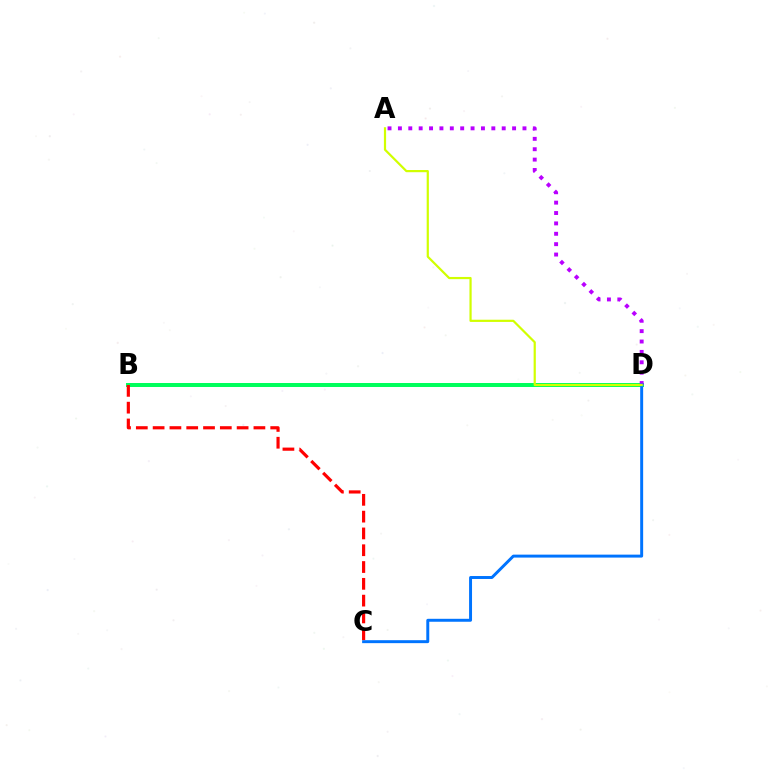{('B', 'D'): [{'color': '#00ff5c', 'line_style': 'solid', 'thickness': 2.87}], ('A', 'D'): [{'color': '#b900ff', 'line_style': 'dotted', 'thickness': 2.82}, {'color': '#d1ff00', 'line_style': 'solid', 'thickness': 1.59}], ('C', 'D'): [{'color': '#0074ff', 'line_style': 'solid', 'thickness': 2.13}], ('B', 'C'): [{'color': '#ff0000', 'line_style': 'dashed', 'thickness': 2.28}]}